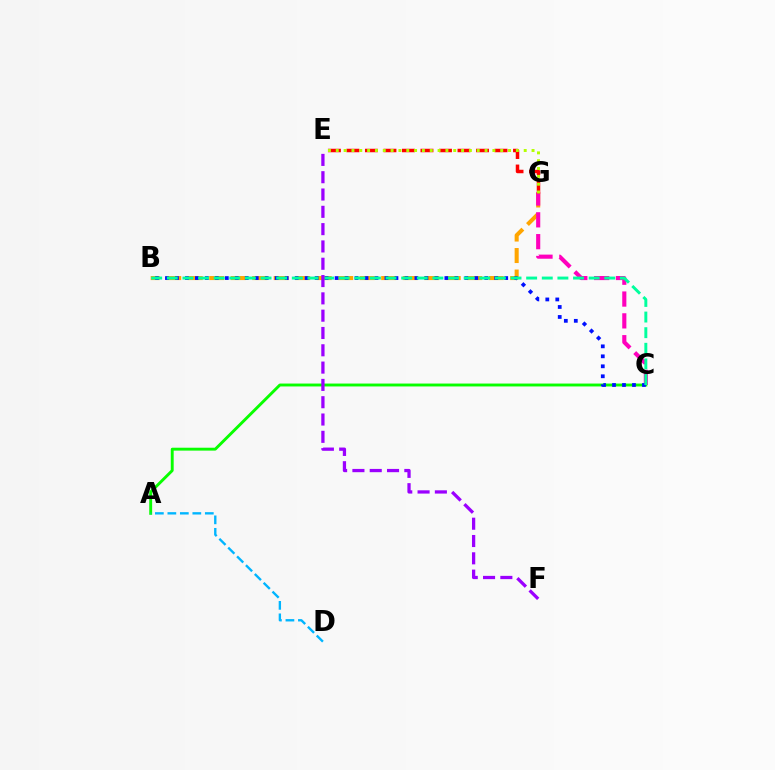{('A', 'C'): [{'color': '#08ff00', 'line_style': 'solid', 'thickness': 2.09}], ('B', 'G'): [{'color': '#ffa500', 'line_style': 'dashed', 'thickness': 2.92}], ('C', 'G'): [{'color': '#ff00bd', 'line_style': 'dashed', 'thickness': 2.96}], ('B', 'C'): [{'color': '#0010ff', 'line_style': 'dotted', 'thickness': 2.71}, {'color': '#00ff9d', 'line_style': 'dashed', 'thickness': 2.12}], ('A', 'D'): [{'color': '#00b5ff', 'line_style': 'dashed', 'thickness': 1.7}], ('E', 'G'): [{'color': '#ff0000', 'line_style': 'dashed', 'thickness': 2.51}, {'color': '#b3ff00', 'line_style': 'dotted', 'thickness': 2.13}], ('E', 'F'): [{'color': '#9b00ff', 'line_style': 'dashed', 'thickness': 2.35}]}